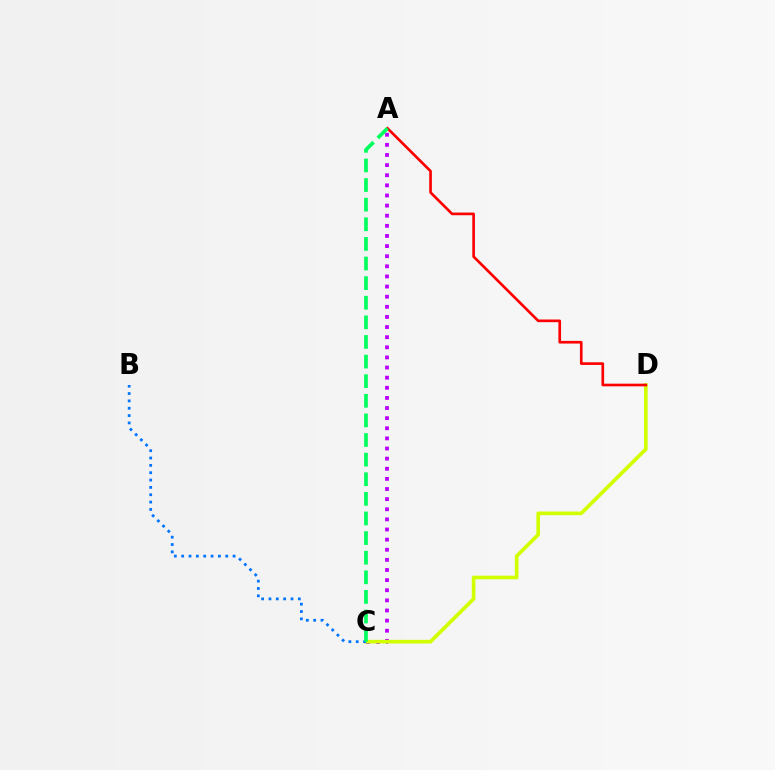{('A', 'C'): [{'color': '#b900ff', 'line_style': 'dotted', 'thickness': 2.75}, {'color': '#00ff5c', 'line_style': 'dashed', 'thickness': 2.66}], ('C', 'D'): [{'color': '#d1ff00', 'line_style': 'solid', 'thickness': 2.63}], ('B', 'C'): [{'color': '#0074ff', 'line_style': 'dotted', 'thickness': 2.0}], ('A', 'D'): [{'color': '#ff0000', 'line_style': 'solid', 'thickness': 1.92}]}